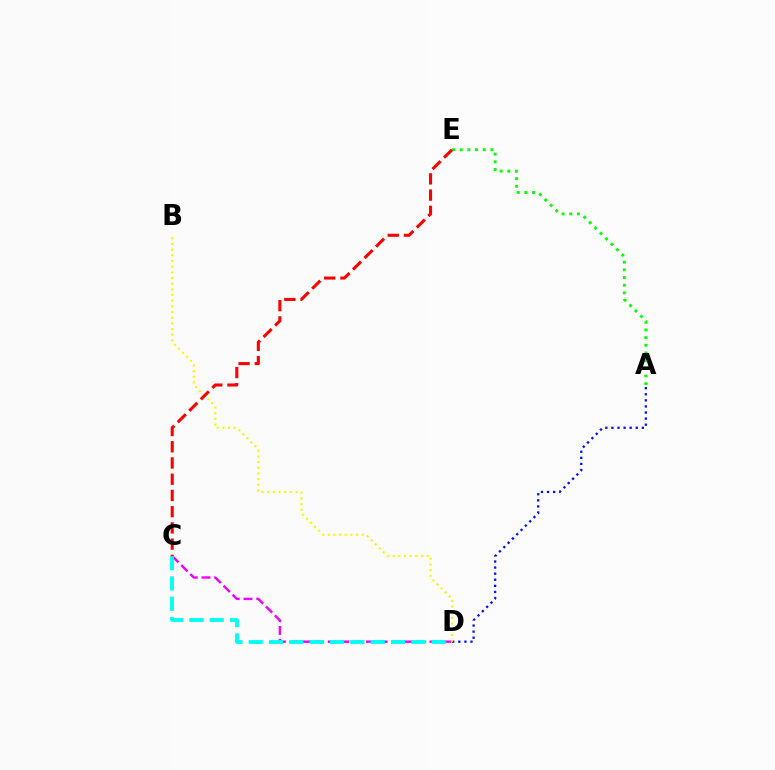{('A', 'D'): [{'color': '#0010ff', 'line_style': 'dotted', 'thickness': 1.65}], ('C', 'D'): [{'color': '#ee00ff', 'line_style': 'dashed', 'thickness': 1.73}, {'color': '#00fff6', 'line_style': 'dashed', 'thickness': 2.76}], ('B', 'D'): [{'color': '#fcf500', 'line_style': 'dotted', 'thickness': 1.54}], ('A', 'E'): [{'color': '#08ff00', 'line_style': 'dotted', 'thickness': 2.08}], ('C', 'E'): [{'color': '#ff0000', 'line_style': 'dashed', 'thickness': 2.2}]}